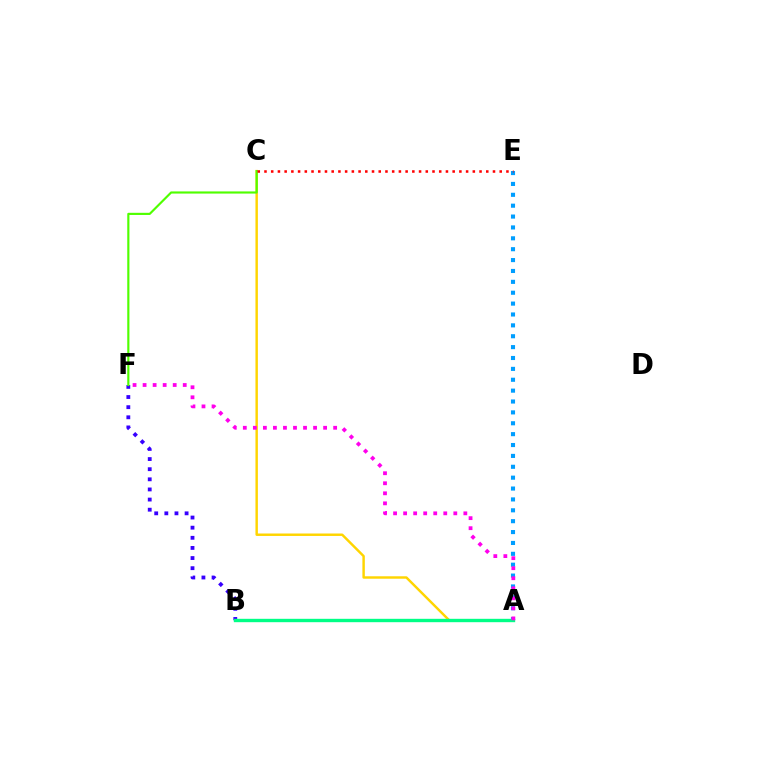{('B', 'F'): [{'color': '#3700ff', 'line_style': 'dotted', 'thickness': 2.75}], ('A', 'E'): [{'color': '#009eff', 'line_style': 'dotted', 'thickness': 2.96}], ('A', 'C'): [{'color': '#ffd500', 'line_style': 'solid', 'thickness': 1.76}], ('C', 'F'): [{'color': '#4fff00', 'line_style': 'solid', 'thickness': 1.55}], ('A', 'B'): [{'color': '#00ff86', 'line_style': 'solid', 'thickness': 2.43}], ('C', 'E'): [{'color': '#ff0000', 'line_style': 'dotted', 'thickness': 1.83}], ('A', 'F'): [{'color': '#ff00ed', 'line_style': 'dotted', 'thickness': 2.73}]}